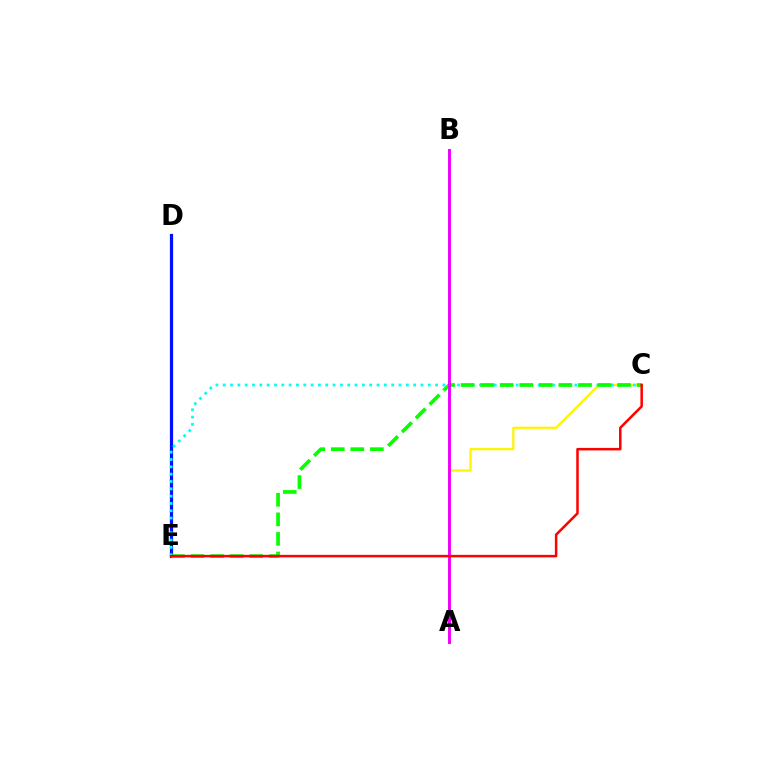{('D', 'E'): [{'color': '#0010ff', 'line_style': 'solid', 'thickness': 2.31}], ('A', 'C'): [{'color': '#fcf500', 'line_style': 'solid', 'thickness': 1.61}], ('C', 'E'): [{'color': '#00fff6', 'line_style': 'dotted', 'thickness': 1.99}, {'color': '#08ff00', 'line_style': 'dashed', 'thickness': 2.66}, {'color': '#ff0000', 'line_style': 'solid', 'thickness': 1.81}], ('A', 'B'): [{'color': '#ee00ff', 'line_style': 'solid', 'thickness': 2.11}]}